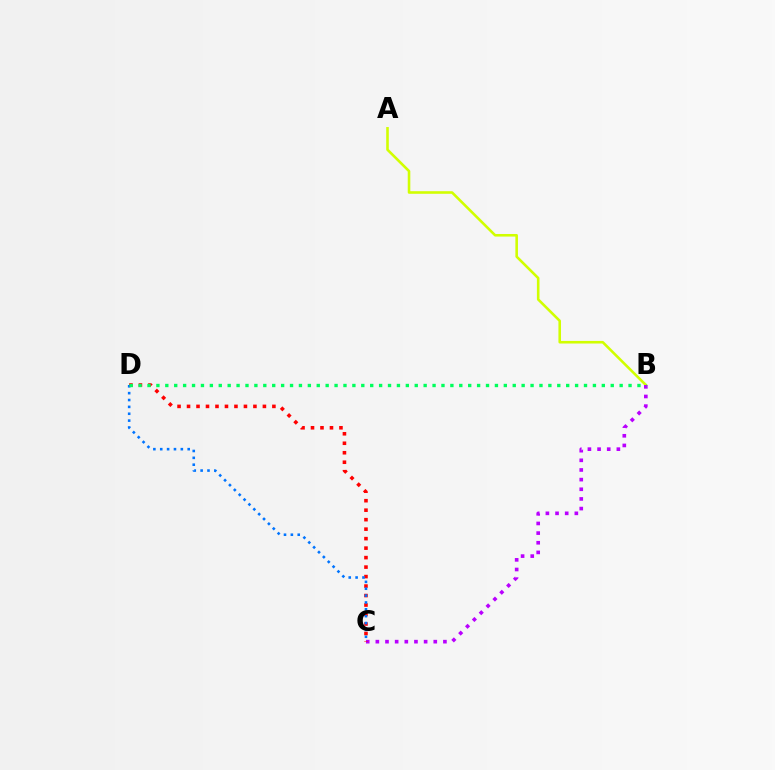{('A', 'B'): [{'color': '#d1ff00', 'line_style': 'solid', 'thickness': 1.86}], ('B', 'C'): [{'color': '#b900ff', 'line_style': 'dotted', 'thickness': 2.62}], ('C', 'D'): [{'color': '#ff0000', 'line_style': 'dotted', 'thickness': 2.58}, {'color': '#0074ff', 'line_style': 'dotted', 'thickness': 1.87}], ('B', 'D'): [{'color': '#00ff5c', 'line_style': 'dotted', 'thickness': 2.42}]}